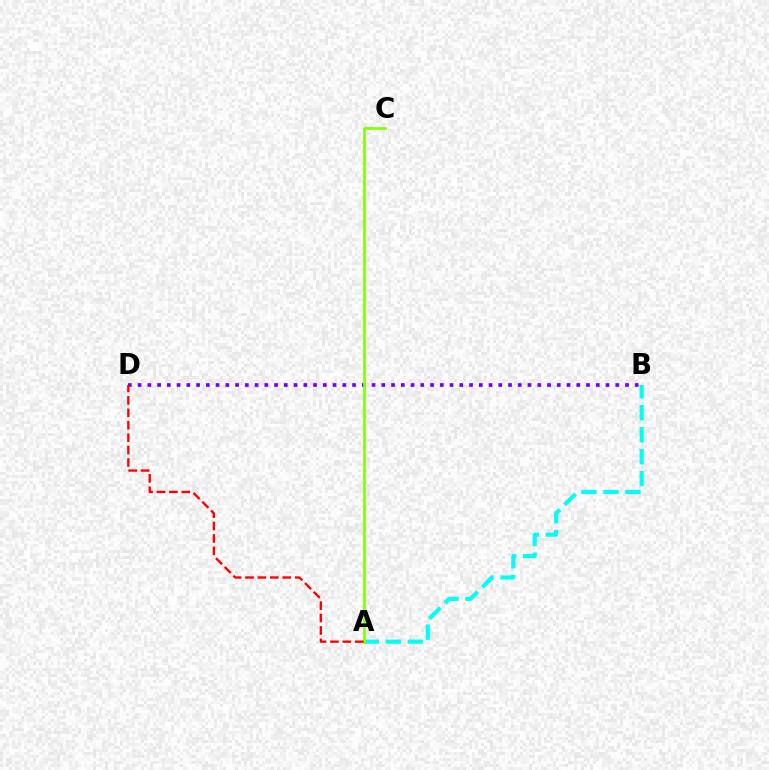{('B', 'D'): [{'color': '#7200ff', 'line_style': 'dotted', 'thickness': 2.65}], ('A', 'B'): [{'color': '#00fff6', 'line_style': 'dashed', 'thickness': 2.99}], ('A', 'C'): [{'color': '#84ff00', 'line_style': 'solid', 'thickness': 1.93}], ('A', 'D'): [{'color': '#ff0000', 'line_style': 'dashed', 'thickness': 1.69}]}